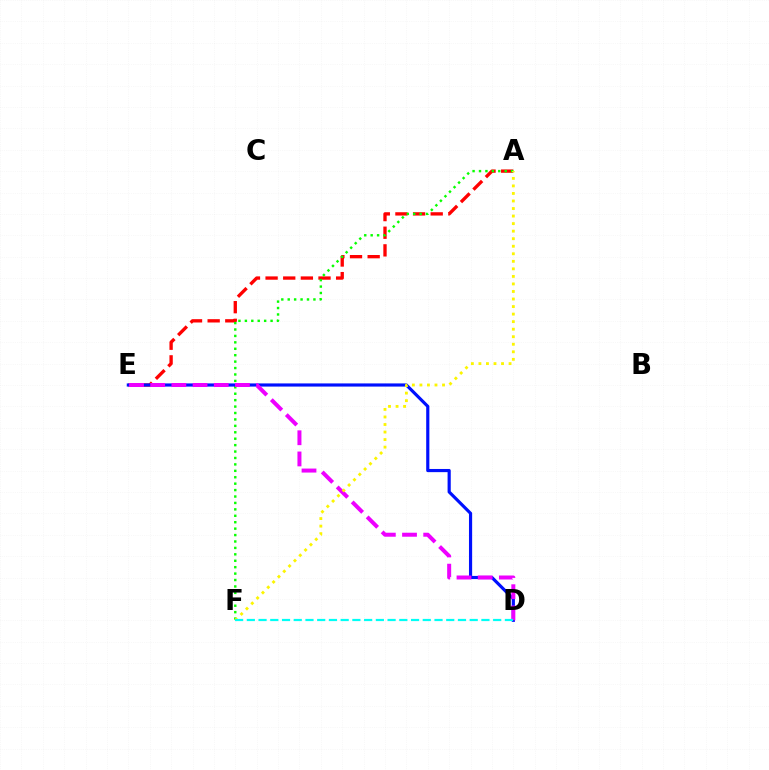{('A', 'E'): [{'color': '#ff0000', 'line_style': 'dashed', 'thickness': 2.4}], ('A', 'F'): [{'color': '#08ff00', 'line_style': 'dotted', 'thickness': 1.75}, {'color': '#fcf500', 'line_style': 'dotted', 'thickness': 2.05}], ('D', 'E'): [{'color': '#0010ff', 'line_style': 'solid', 'thickness': 2.28}, {'color': '#ee00ff', 'line_style': 'dashed', 'thickness': 2.88}], ('D', 'F'): [{'color': '#00fff6', 'line_style': 'dashed', 'thickness': 1.59}]}